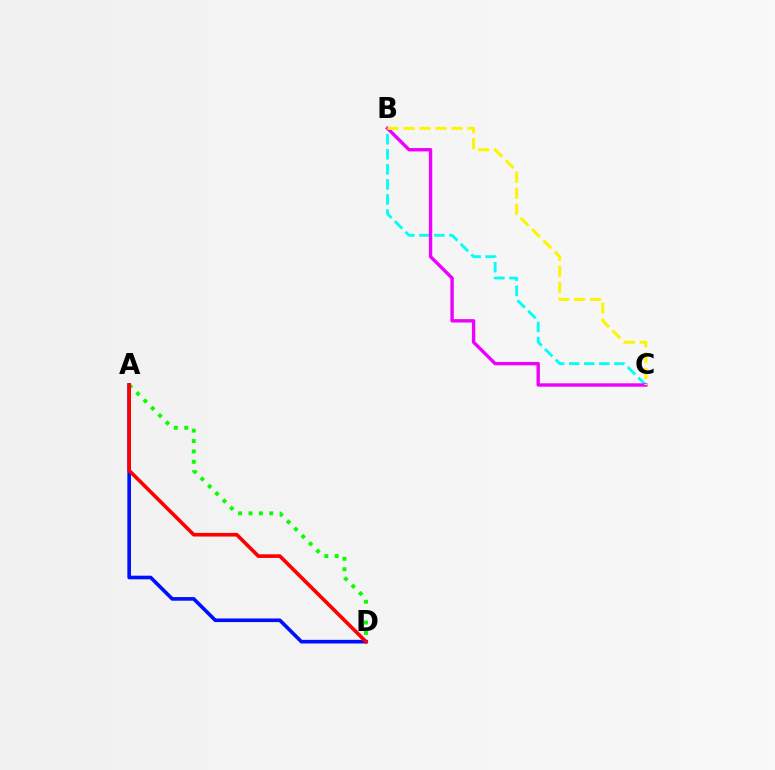{('B', 'C'): [{'color': '#00fff6', 'line_style': 'dashed', 'thickness': 2.04}, {'color': '#ee00ff', 'line_style': 'solid', 'thickness': 2.43}, {'color': '#fcf500', 'line_style': 'dashed', 'thickness': 2.17}], ('A', 'D'): [{'color': '#0010ff', 'line_style': 'solid', 'thickness': 2.61}, {'color': '#08ff00', 'line_style': 'dotted', 'thickness': 2.82}, {'color': '#ff0000', 'line_style': 'solid', 'thickness': 2.62}]}